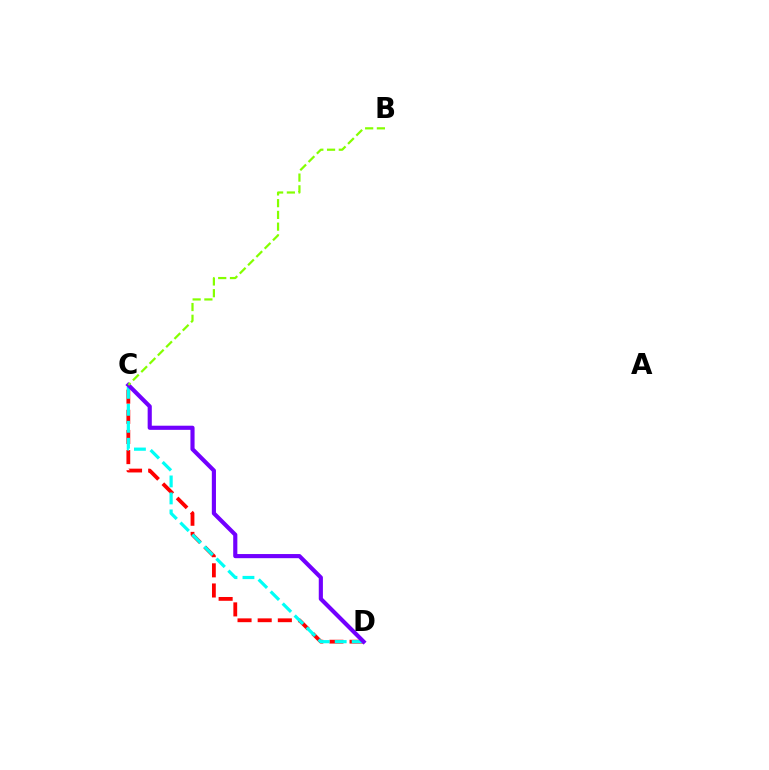{('C', 'D'): [{'color': '#ff0000', 'line_style': 'dashed', 'thickness': 2.74}, {'color': '#00fff6', 'line_style': 'dashed', 'thickness': 2.31}, {'color': '#7200ff', 'line_style': 'solid', 'thickness': 2.98}], ('B', 'C'): [{'color': '#84ff00', 'line_style': 'dashed', 'thickness': 1.59}]}